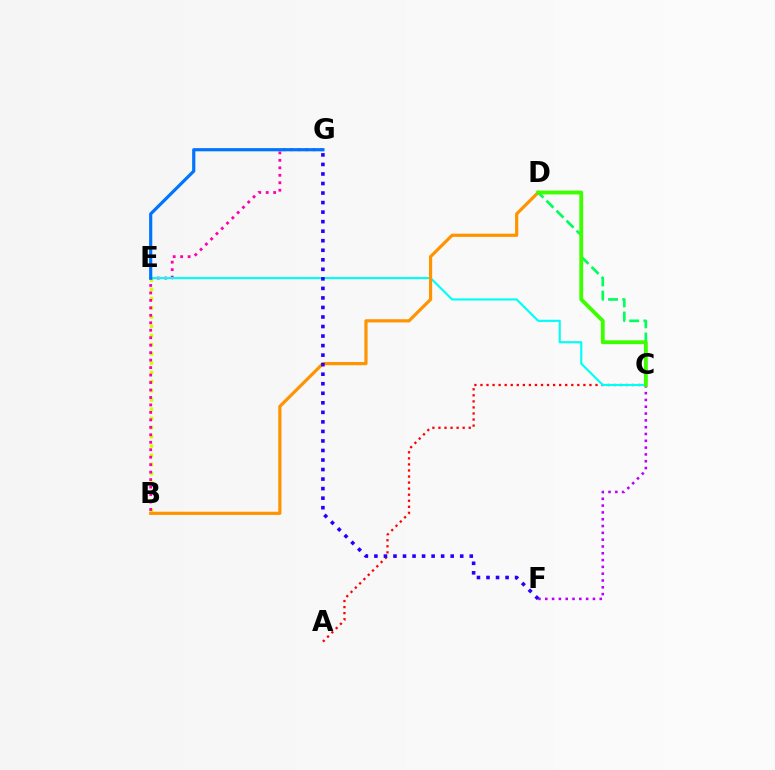{('C', 'D'): [{'color': '#00ff5c', 'line_style': 'dashed', 'thickness': 1.93}, {'color': '#3dff00', 'line_style': 'solid', 'thickness': 2.76}], ('C', 'F'): [{'color': '#b900ff', 'line_style': 'dotted', 'thickness': 1.85}], ('B', 'E'): [{'color': '#d1ff00', 'line_style': 'dotted', 'thickness': 2.5}], ('B', 'G'): [{'color': '#ff00ac', 'line_style': 'dotted', 'thickness': 2.03}], ('A', 'C'): [{'color': '#ff0000', 'line_style': 'dotted', 'thickness': 1.65}], ('C', 'E'): [{'color': '#00fff6', 'line_style': 'solid', 'thickness': 1.54}], ('B', 'D'): [{'color': '#ff9400', 'line_style': 'solid', 'thickness': 2.31}], ('F', 'G'): [{'color': '#2500ff', 'line_style': 'dotted', 'thickness': 2.59}], ('E', 'G'): [{'color': '#0074ff', 'line_style': 'solid', 'thickness': 2.29}]}